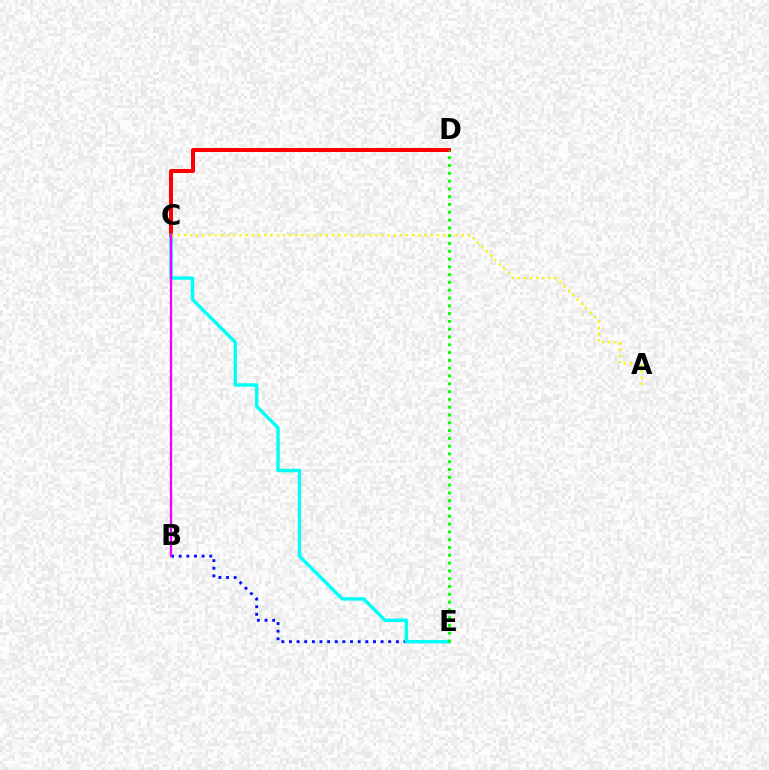{('B', 'E'): [{'color': '#0010ff', 'line_style': 'dotted', 'thickness': 2.07}], ('C', 'D'): [{'color': '#ff0000', 'line_style': 'solid', 'thickness': 2.88}], ('C', 'E'): [{'color': '#00fff6', 'line_style': 'solid', 'thickness': 2.47}], ('A', 'C'): [{'color': '#fcf500', 'line_style': 'dotted', 'thickness': 1.68}], ('D', 'E'): [{'color': '#08ff00', 'line_style': 'dotted', 'thickness': 2.12}], ('B', 'C'): [{'color': '#ee00ff', 'line_style': 'solid', 'thickness': 1.66}]}